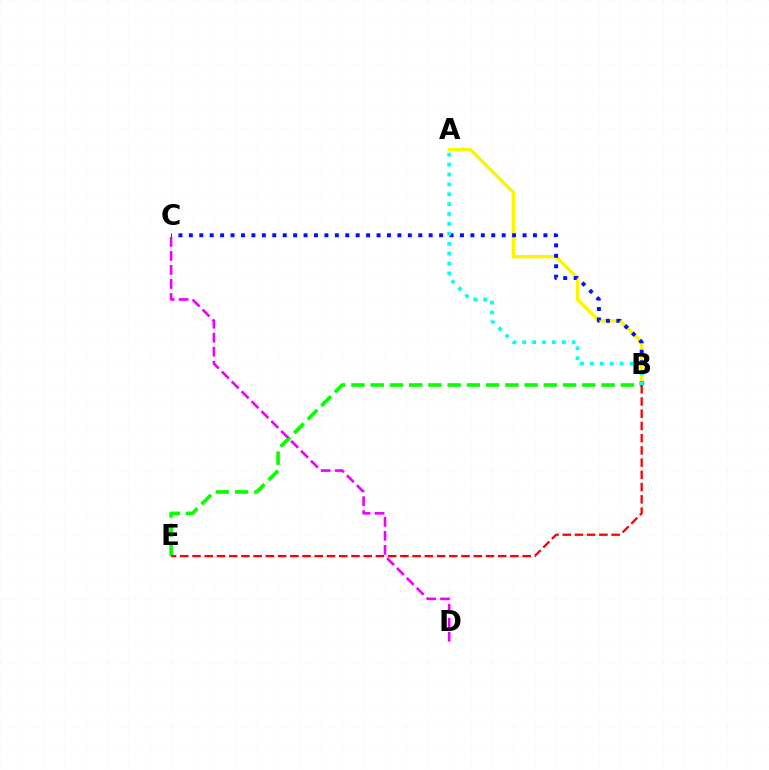{('A', 'B'): [{'color': '#fcf500', 'line_style': 'solid', 'thickness': 2.45}, {'color': '#00fff6', 'line_style': 'dotted', 'thickness': 2.69}], ('B', 'E'): [{'color': '#08ff00', 'line_style': 'dashed', 'thickness': 2.61}, {'color': '#ff0000', 'line_style': 'dashed', 'thickness': 1.66}], ('B', 'C'): [{'color': '#0010ff', 'line_style': 'dotted', 'thickness': 2.83}], ('C', 'D'): [{'color': '#ee00ff', 'line_style': 'dashed', 'thickness': 1.9}]}